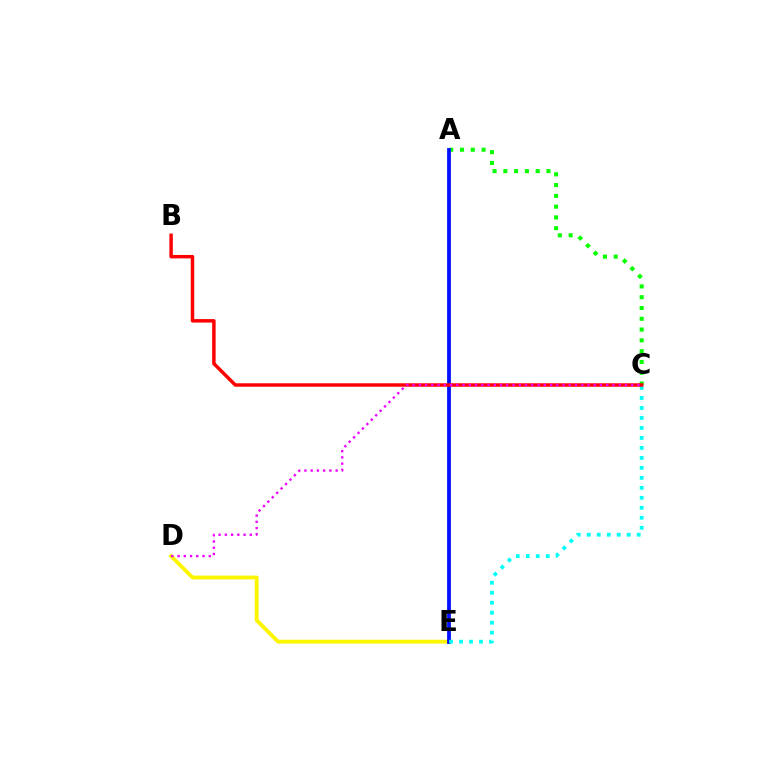{('D', 'E'): [{'color': '#fcf500', 'line_style': 'solid', 'thickness': 2.78}], ('A', 'C'): [{'color': '#08ff00', 'line_style': 'dotted', 'thickness': 2.93}], ('A', 'E'): [{'color': '#0010ff', 'line_style': 'solid', 'thickness': 2.72}], ('C', 'E'): [{'color': '#00fff6', 'line_style': 'dotted', 'thickness': 2.71}], ('B', 'C'): [{'color': '#ff0000', 'line_style': 'solid', 'thickness': 2.49}], ('C', 'D'): [{'color': '#ee00ff', 'line_style': 'dotted', 'thickness': 1.7}]}